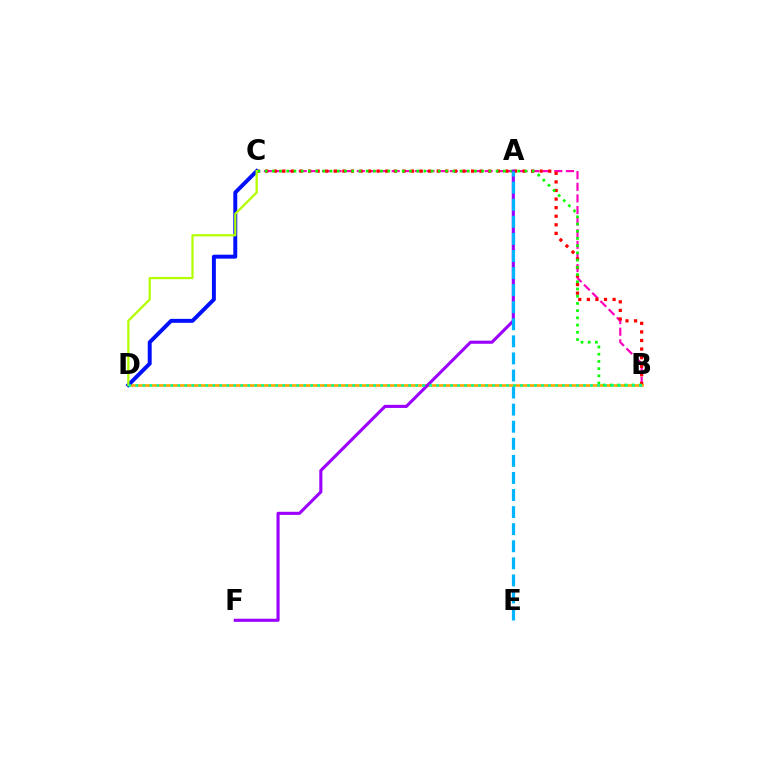{('B', 'C'): [{'color': '#ff00bd', 'line_style': 'dashed', 'thickness': 1.58}, {'color': '#ff0000', 'line_style': 'dotted', 'thickness': 2.33}, {'color': '#08ff00', 'line_style': 'dotted', 'thickness': 1.96}], ('B', 'D'): [{'color': '#ffa500', 'line_style': 'solid', 'thickness': 1.9}, {'color': '#00ff9d', 'line_style': 'dotted', 'thickness': 1.9}], ('C', 'D'): [{'color': '#0010ff', 'line_style': 'solid', 'thickness': 2.84}, {'color': '#b3ff00', 'line_style': 'solid', 'thickness': 1.62}], ('A', 'F'): [{'color': '#9b00ff', 'line_style': 'solid', 'thickness': 2.23}], ('A', 'E'): [{'color': '#00b5ff', 'line_style': 'dashed', 'thickness': 2.32}]}